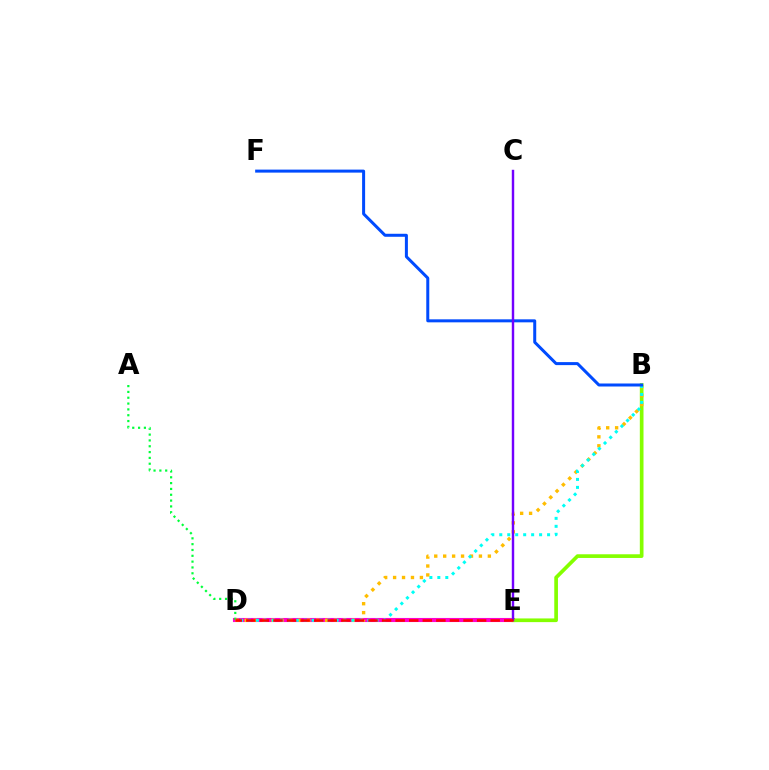{('D', 'E'): [{'color': '#ff00cf', 'line_style': 'solid', 'thickness': 2.94}, {'color': '#ff0000', 'line_style': 'dashed', 'thickness': 1.84}], ('A', 'D'): [{'color': '#00ff39', 'line_style': 'dotted', 'thickness': 1.58}], ('B', 'E'): [{'color': '#84ff00', 'line_style': 'solid', 'thickness': 2.65}], ('B', 'D'): [{'color': '#ffbd00', 'line_style': 'dotted', 'thickness': 2.43}, {'color': '#00fff6', 'line_style': 'dotted', 'thickness': 2.16}], ('B', 'F'): [{'color': '#004bff', 'line_style': 'solid', 'thickness': 2.17}], ('C', 'E'): [{'color': '#7200ff', 'line_style': 'solid', 'thickness': 1.75}]}